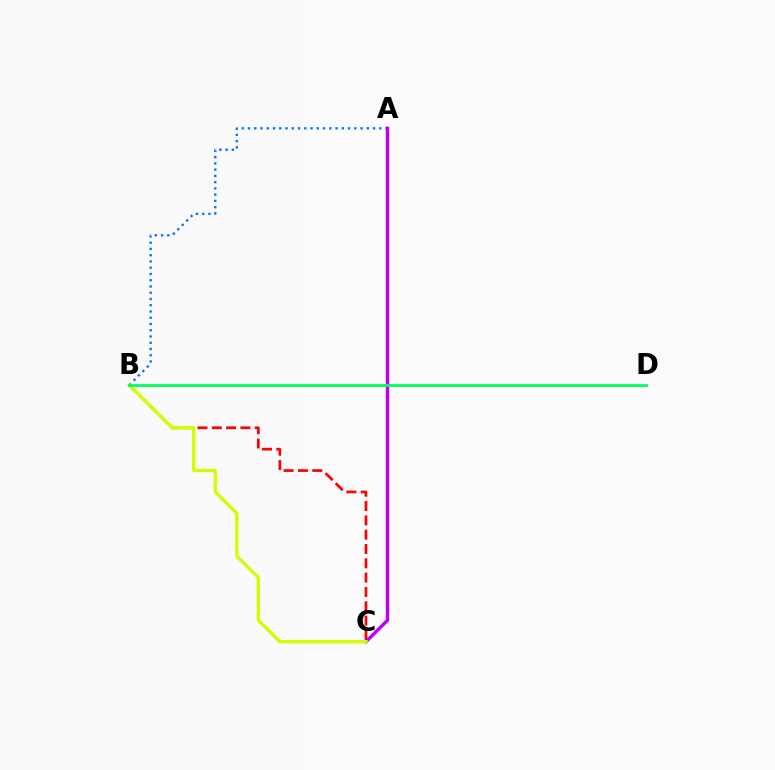{('B', 'C'): [{'color': '#ff0000', 'line_style': 'dashed', 'thickness': 1.95}, {'color': '#d1ff00', 'line_style': 'solid', 'thickness': 2.4}], ('A', 'B'): [{'color': '#0074ff', 'line_style': 'dotted', 'thickness': 1.7}], ('A', 'C'): [{'color': '#b900ff', 'line_style': 'solid', 'thickness': 2.46}], ('B', 'D'): [{'color': '#00ff5c', 'line_style': 'solid', 'thickness': 2.0}]}